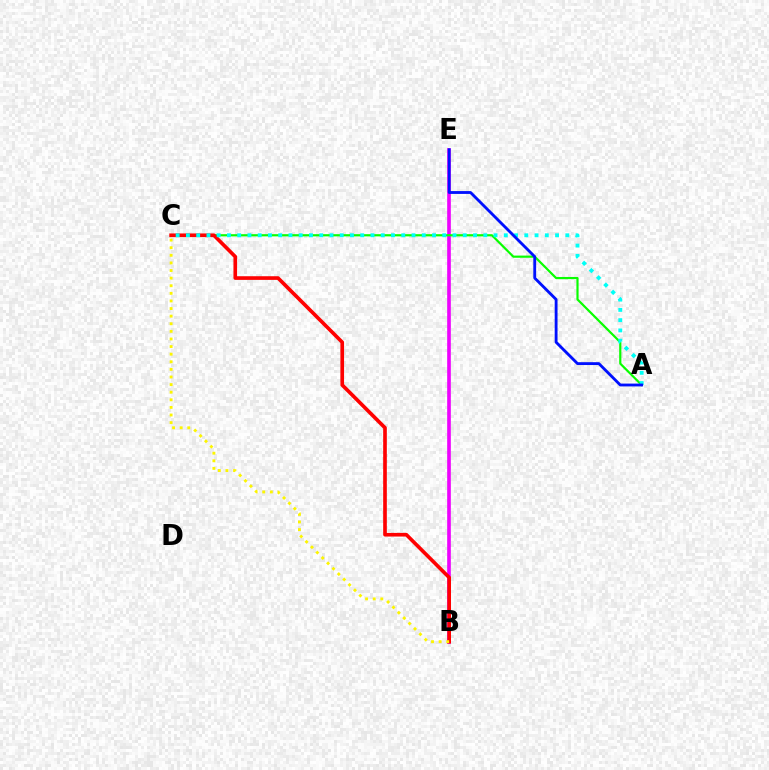{('B', 'E'): [{'color': '#ee00ff', 'line_style': 'solid', 'thickness': 2.62}], ('A', 'C'): [{'color': '#08ff00', 'line_style': 'solid', 'thickness': 1.57}, {'color': '#00fff6', 'line_style': 'dotted', 'thickness': 2.79}], ('B', 'C'): [{'color': '#ff0000', 'line_style': 'solid', 'thickness': 2.63}, {'color': '#fcf500', 'line_style': 'dotted', 'thickness': 2.07}], ('A', 'E'): [{'color': '#0010ff', 'line_style': 'solid', 'thickness': 2.04}]}